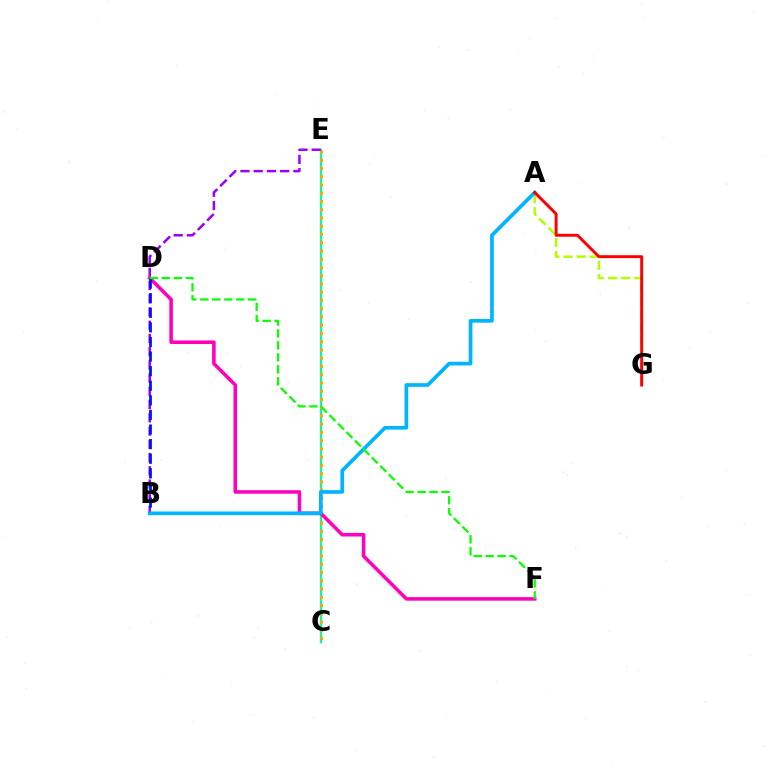{('C', 'E'): [{'color': '#00ff9d', 'line_style': 'solid', 'thickness': 1.66}, {'color': '#ffa500', 'line_style': 'dotted', 'thickness': 2.24}], ('B', 'E'): [{'color': '#9b00ff', 'line_style': 'dashed', 'thickness': 1.8}], ('D', 'F'): [{'color': '#ff00bd', 'line_style': 'solid', 'thickness': 2.56}, {'color': '#08ff00', 'line_style': 'dashed', 'thickness': 1.63}], ('B', 'D'): [{'color': '#0010ff', 'line_style': 'dashed', 'thickness': 1.98}], ('A', 'G'): [{'color': '#b3ff00', 'line_style': 'dashed', 'thickness': 1.79}, {'color': '#ff0000', 'line_style': 'solid', 'thickness': 2.12}], ('A', 'B'): [{'color': '#00b5ff', 'line_style': 'solid', 'thickness': 2.65}]}